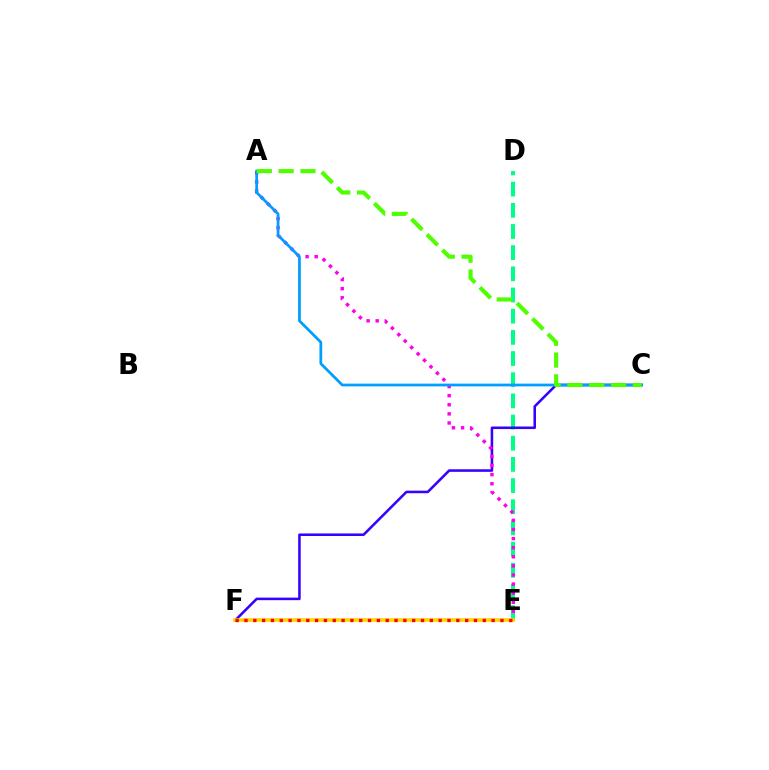{('D', 'E'): [{'color': '#00ff86', 'line_style': 'dashed', 'thickness': 2.88}], ('C', 'F'): [{'color': '#3700ff', 'line_style': 'solid', 'thickness': 1.84}], ('A', 'E'): [{'color': '#ff00ed', 'line_style': 'dotted', 'thickness': 2.47}], ('A', 'C'): [{'color': '#009eff', 'line_style': 'solid', 'thickness': 1.98}, {'color': '#4fff00', 'line_style': 'dashed', 'thickness': 2.97}], ('E', 'F'): [{'color': '#ffd500', 'line_style': 'solid', 'thickness': 2.58}, {'color': '#ff0000', 'line_style': 'dotted', 'thickness': 2.4}]}